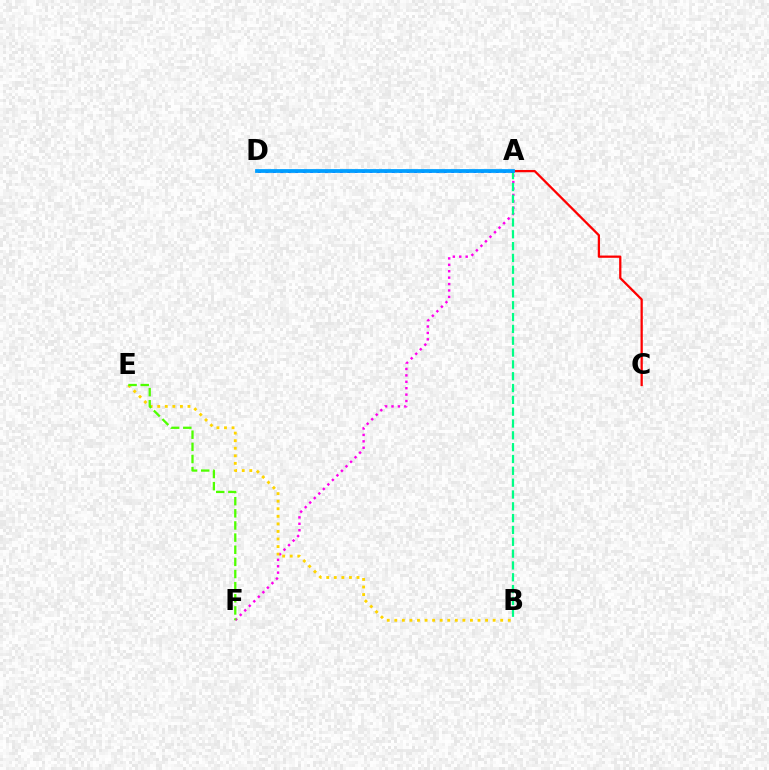{('A', 'F'): [{'color': '#ff00ed', 'line_style': 'dotted', 'thickness': 1.74}], ('B', 'E'): [{'color': '#ffd500', 'line_style': 'dotted', 'thickness': 2.05}], ('E', 'F'): [{'color': '#4fff00', 'line_style': 'dashed', 'thickness': 1.65}], ('A', 'C'): [{'color': '#ff0000', 'line_style': 'solid', 'thickness': 1.63}], ('A', 'B'): [{'color': '#00ff86', 'line_style': 'dashed', 'thickness': 1.61}], ('A', 'D'): [{'color': '#3700ff', 'line_style': 'dotted', 'thickness': 2.02}, {'color': '#009eff', 'line_style': 'solid', 'thickness': 2.72}]}